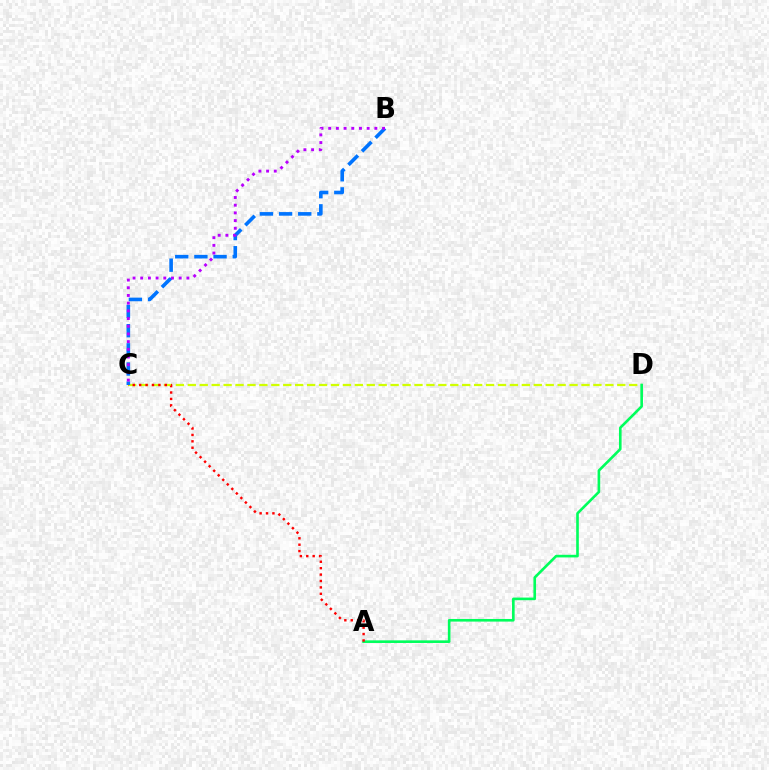{('C', 'D'): [{'color': '#d1ff00', 'line_style': 'dashed', 'thickness': 1.62}], ('B', 'C'): [{'color': '#0074ff', 'line_style': 'dashed', 'thickness': 2.6}, {'color': '#b900ff', 'line_style': 'dotted', 'thickness': 2.09}], ('A', 'D'): [{'color': '#00ff5c', 'line_style': 'solid', 'thickness': 1.89}], ('A', 'C'): [{'color': '#ff0000', 'line_style': 'dotted', 'thickness': 1.74}]}